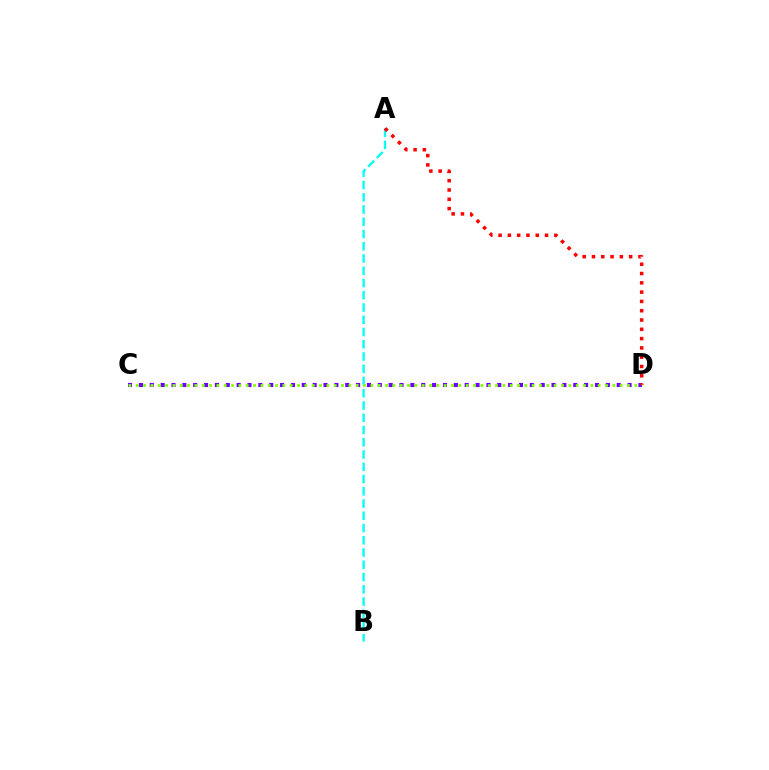{('C', 'D'): [{'color': '#7200ff', 'line_style': 'dotted', 'thickness': 2.95}, {'color': '#84ff00', 'line_style': 'dotted', 'thickness': 1.99}], ('A', 'B'): [{'color': '#00fff6', 'line_style': 'dashed', 'thickness': 1.66}], ('A', 'D'): [{'color': '#ff0000', 'line_style': 'dotted', 'thickness': 2.53}]}